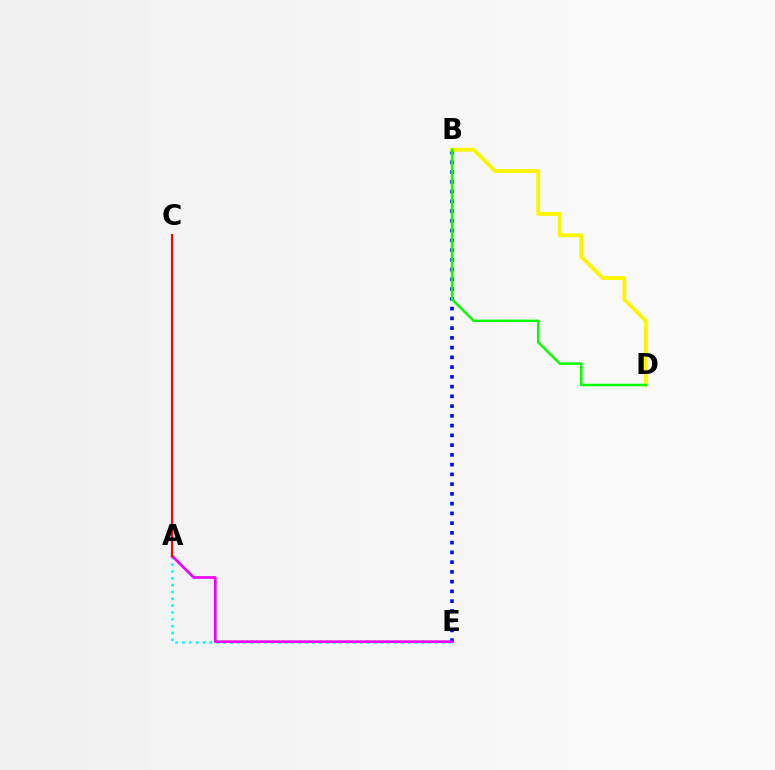{('A', 'E'): [{'color': '#00fff6', 'line_style': 'dotted', 'thickness': 1.86}, {'color': '#ee00ff', 'line_style': 'solid', 'thickness': 1.93}], ('B', 'E'): [{'color': '#0010ff', 'line_style': 'dotted', 'thickness': 2.65}], ('B', 'D'): [{'color': '#fcf500', 'line_style': 'solid', 'thickness': 2.79}, {'color': '#08ff00', 'line_style': 'solid', 'thickness': 1.79}], ('A', 'C'): [{'color': '#ff0000', 'line_style': 'solid', 'thickness': 1.54}]}